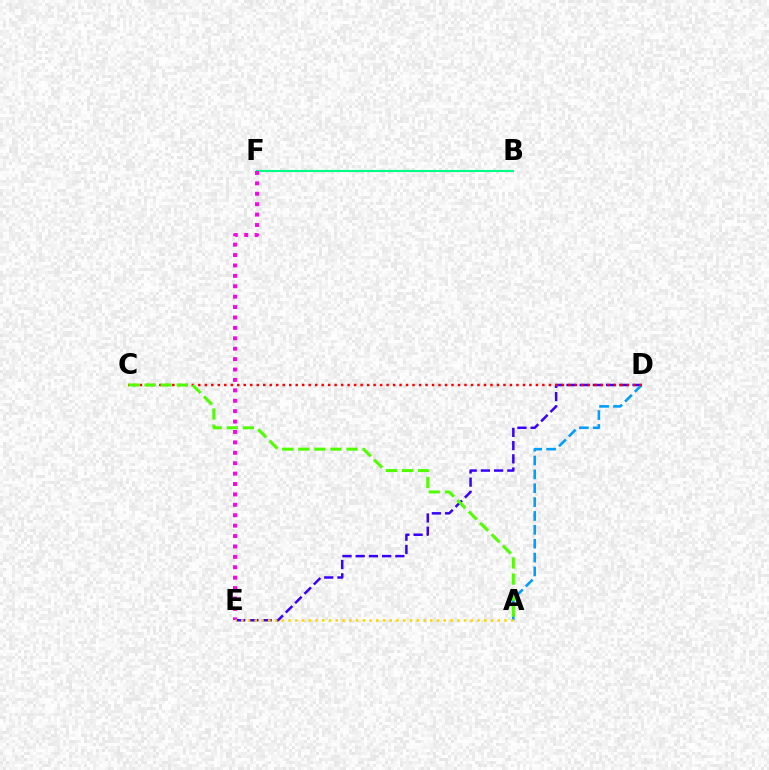{('B', 'F'): [{'color': '#00ff86', 'line_style': 'solid', 'thickness': 1.54}], ('E', 'F'): [{'color': '#ff00ed', 'line_style': 'dotted', 'thickness': 2.83}], ('D', 'E'): [{'color': '#3700ff', 'line_style': 'dashed', 'thickness': 1.8}], ('A', 'D'): [{'color': '#009eff', 'line_style': 'dashed', 'thickness': 1.88}], ('C', 'D'): [{'color': '#ff0000', 'line_style': 'dotted', 'thickness': 1.76}], ('A', 'C'): [{'color': '#4fff00', 'line_style': 'dashed', 'thickness': 2.18}], ('A', 'E'): [{'color': '#ffd500', 'line_style': 'dotted', 'thickness': 1.83}]}